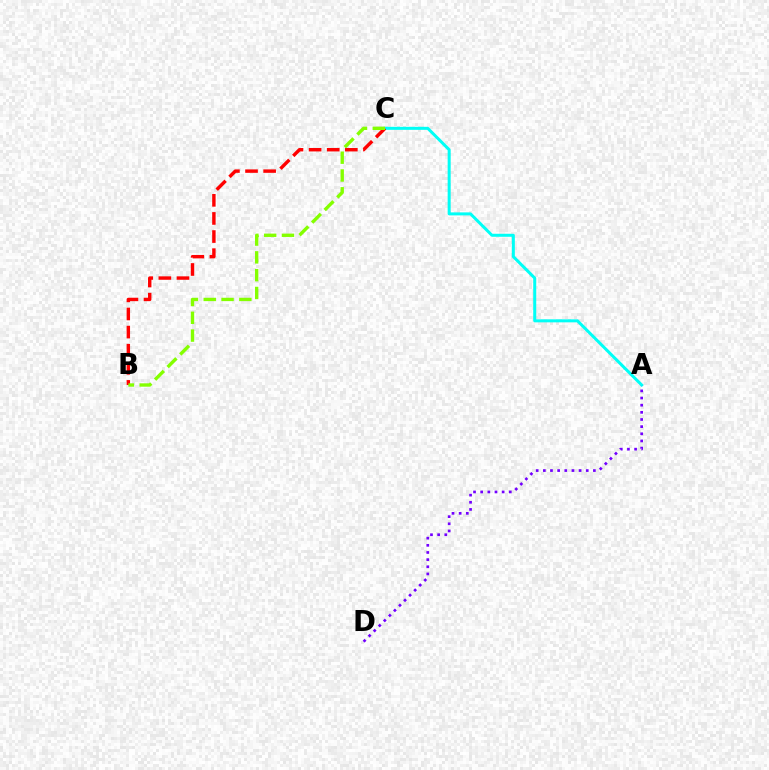{('A', 'C'): [{'color': '#00fff6', 'line_style': 'solid', 'thickness': 2.17}], ('A', 'D'): [{'color': '#7200ff', 'line_style': 'dotted', 'thickness': 1.94}], ('B', 'C'): [{'color': '#ff0000', 'line_style': 'dashed', 'thickness': 2.46}, {'color': '#84ff00', 'line_style': 'dashed', 'thickness': 2.42}]}